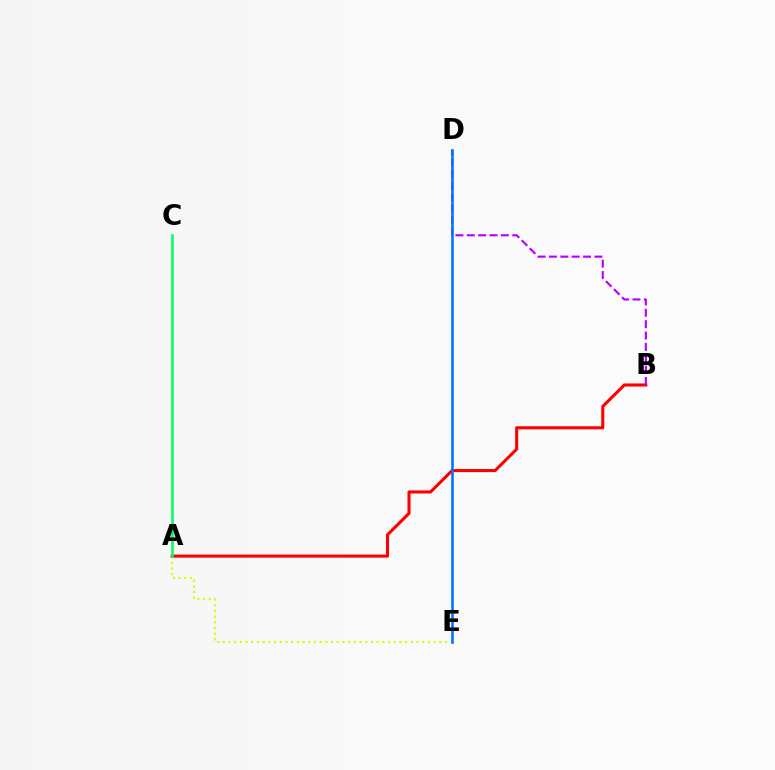{('A', 'E'): [{'color': '#d1ff00', 'line_style': 'dotted', 'thickness': 1.55}], ('A', 'B'): [{'color': '#ff0000', 'line_style': 'solid', 'thickness': 2.22}], ('B', 'D'): [{'color': '#b900ff', 'line_style': 'dashed', 'thickness': 1.54}], ('A', 'C'): [{'color': '#00ff5c', 'line_style': 'solid', 'thickness': 1.84}], ('D', 'E'): [{'color': '#0074ff', 'line_style': 'solid', 'thickness': 1.86}]}